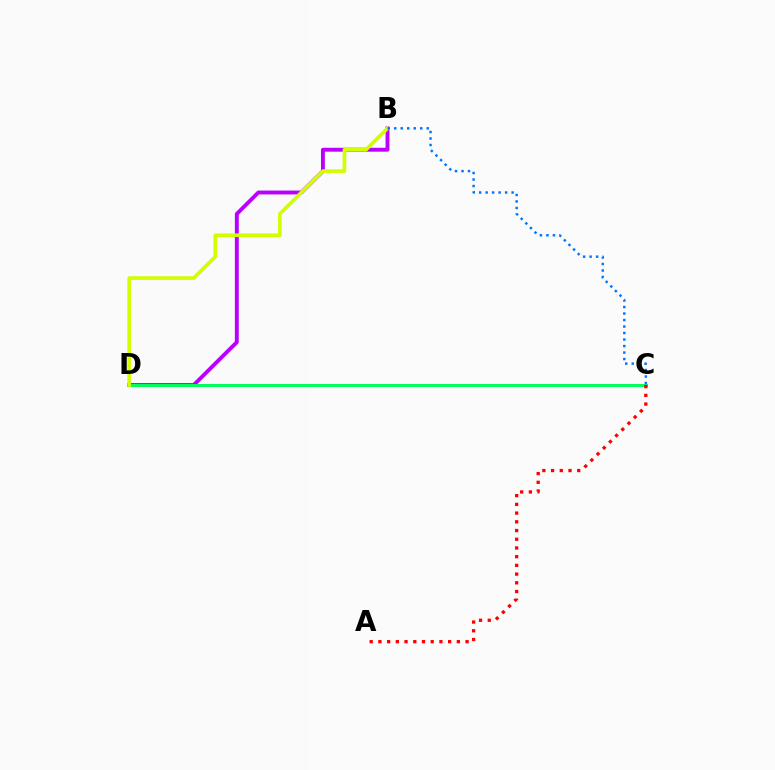{('B', 'D'): [{'color': '#b900ff', 'line_style': 'solid', 'thickness': 2.8}, {'color': '#d1ff00', 'line_style': 'solid', 'thickness': 2.64}], ('C', 'D'): [{'color': '#00ff5c', 'line_style': 'solid', 'thickness': 2.14}], ('B', 'C'): [{'color': '#0074ff', 'line_style': 'dotted', 'thickness': 1.77}], ('A', 'C'): [{'color': '#ff0000', 'line_style': 'dotted', 'thickness': 2.37}]}